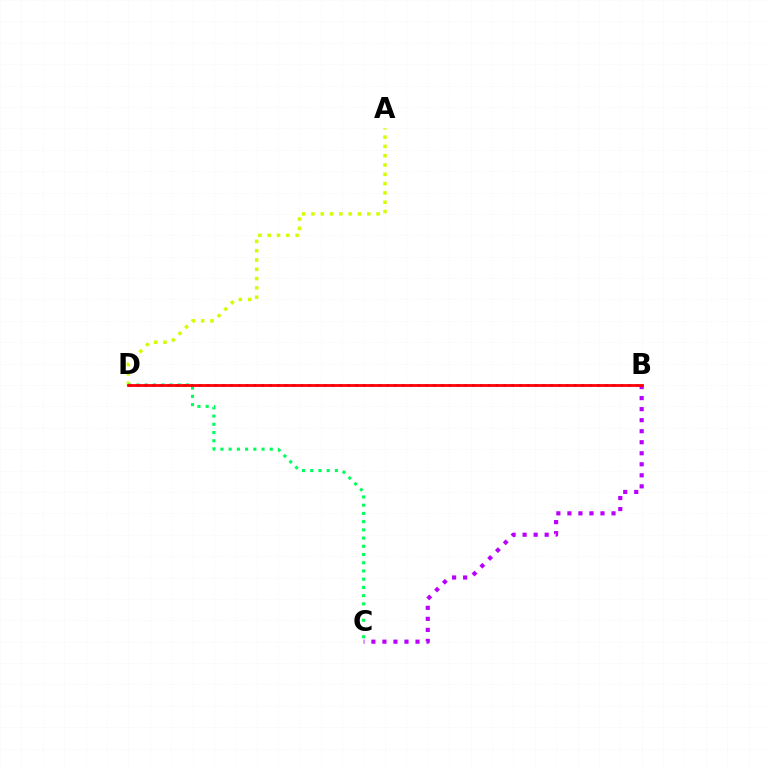{('A', 'D'): [{'color': '#d1ff00', 'line_style': 'dotted', 'thickness': 2.53}], ('B', 'C'): [{'color': '#b900ff', 'line_style': 'dotted', 'thickness': 3.0}], ('C', 'D'): [{'color': '#00ff5c', 'line_style': 'dotted', 'thickness': 2.23}], ('B', 'D'): [{'color': '#0074ff', 'line_style': 'dotted', 'thickness': 2.12}, {'color': '#ff0000', 'line_style': 'solid', 'thickness': 2.01}]}